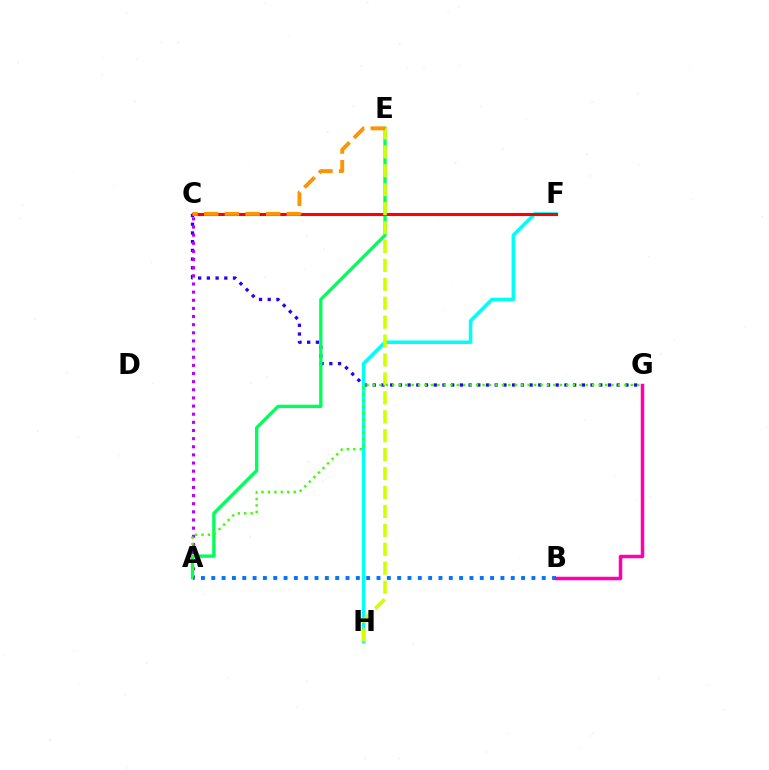{('C', 'G'): [{'color': '#2500ff', 'line_style': 'dotted', 'thickness': 2.37}], ('A', 'C'): [{'color': '#b900ff', 'line_style': 'dotted', 'thickness': 2.21}], ('F', 'H'): [{'color': '#00fff6', 'line_style': 'solid', 'thickness': 2.54}], ('A', 'E'): [{'color': '#00ff5c', 'line_style': 'solid', 'thickness': 2.41}], ('C', 'F'): [{'color': '#ff0000', 'line_style': 'solid', 'thickness': 2.21}], ('E', 'H'): [{'color': '#d1ff00', 'line_style': 'dashed', 'thickness': 2.57}], ('A', 'B'): [{'color': '#0074ff', 'line_style': 'dotted', 'thickness': 2.81}], ('C', 'E'): [{'color': '#ff9400', 'line_style': 'dashed', 'thickness': 2.8}], ('A', 'G'): [{'color': '#3dff00', 'line_style': 'dotted', 'thickness': 1.75}], ('B', 'G'): [{'color': '#ff00ac', 'line_style': 'solid', 'thickness': 2.52}]}